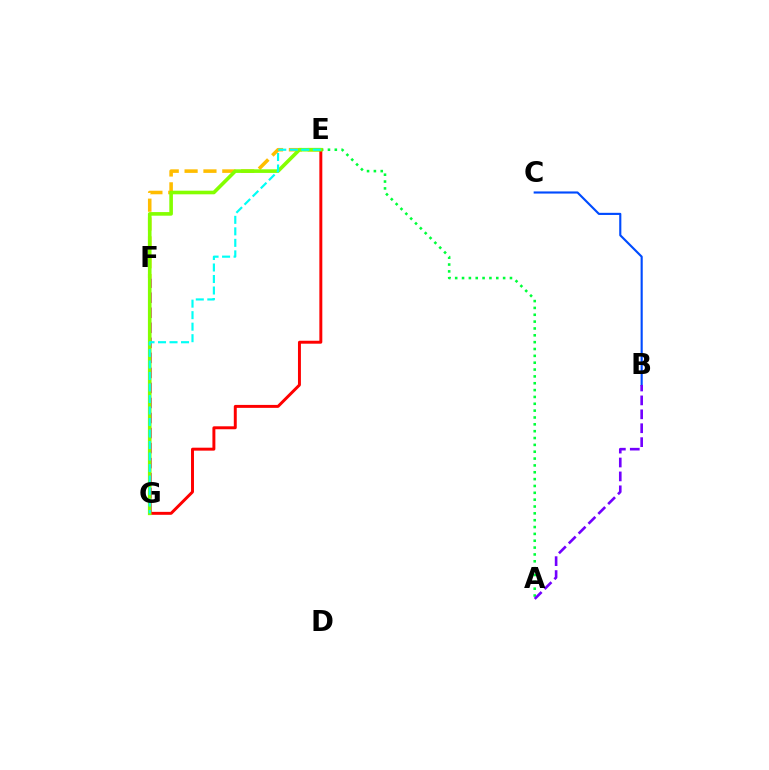{('B', 'C'): [{'color': '#004bff', 'line_style': 'solid', 'thickness': 1.54}], ('A', 'E'): [{'color': '#00ff39', 'line_style': 'dotted', 'thickness': 1.86}], ('F', 'G'): [{'color': '#ff00cf', 'line_style': 'dashed', 'thickness': 2.04}], ('E', 'F'): [{'color': '#ffbd00', 'line_style': 'dashed', 'thickness': 2.56}], ('A', 'B'): [{'color': '#7200ff', 'line_style': 'dashed', 'thickness': 1.89}], ('E', 'G'): [{'color': '#ff0000', 'line_style': 'solid', 'thickness': 2.12}, {'color': '#84ff00', 'line_style': 'solid', 'thickness': 2.6}, {'color': '#00fff6', 'line_style': 'dashed', 'thickness': 1.56}]}